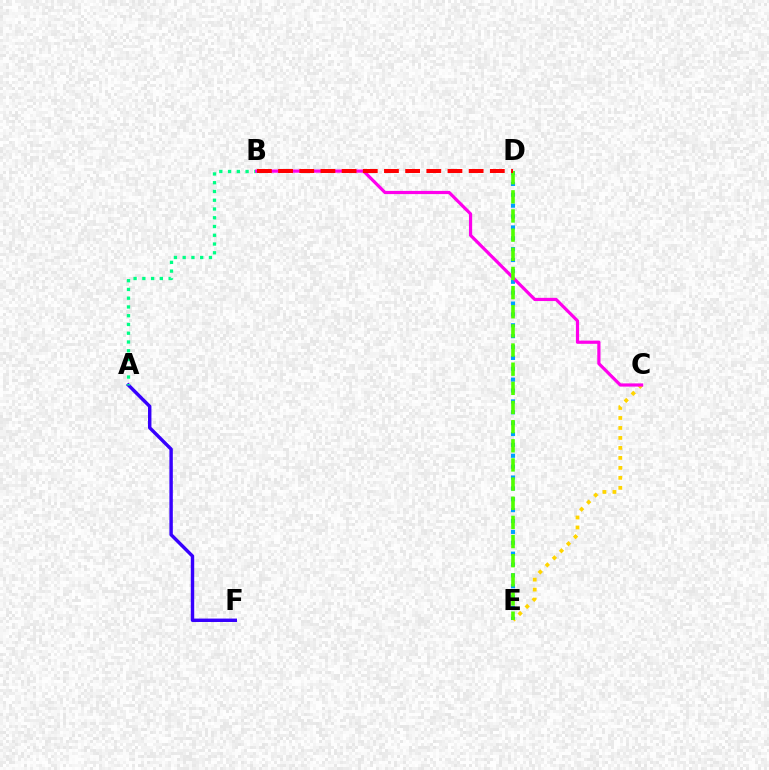{('A', 'F'): [{'color': '#3700ff', 'line_style': 'solid', 'thickness': 2.47}], ('D', 'E'): [{'color': '#009eff', 'line_style': 'dotted', 'thickness': 2.95}, {'color': '#4fff00', 'line_style': 'dashed', 'thickness': 2.6}], ('A', 'B'): [{'color': '#00ff86', 'line_style': 'dotted', 'thickness': 2.38}], ('C', 'E'): [{'color': '#ffd500', 'line_style': 'dotted', 'thickness': 2.71}], ('B', 'C'): [{'color': '#ff00ed', 'line_style': 'solid', 'thickness': 2.31}], ('B', 'D'): [{'color': '#ff0000', 'line_style': 'dashed', 'thickness': 2.88}]}